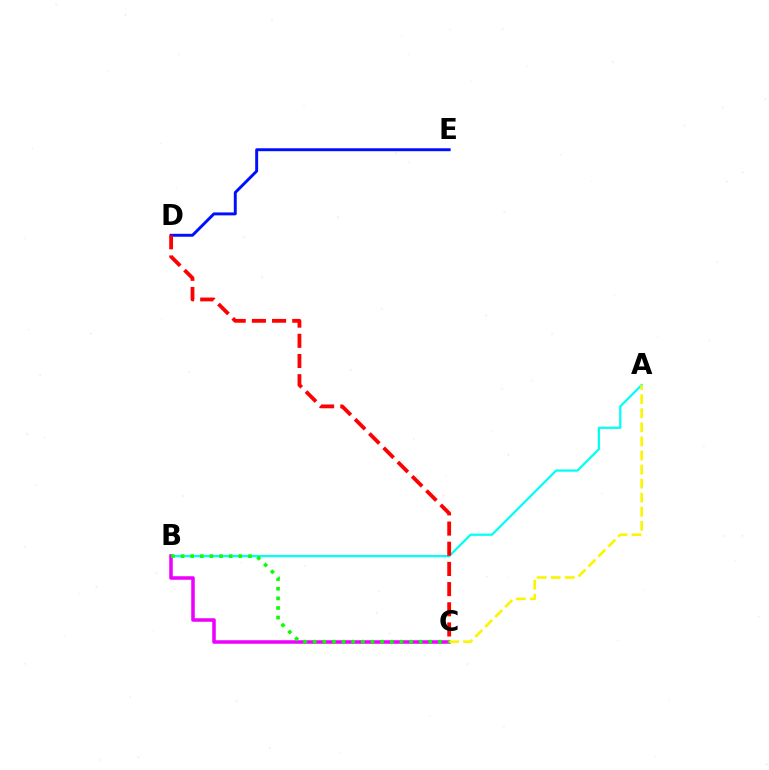{('A', 'B'): [{'color': '#00fff6', 'line_style': 'solid', 'thickness': 1.61}], ('B', 'C'): [{'color': '#ee00ff', 'line_style': 'solid', 'thickness': 2.55}, {'color': '#08ff00', 'line_style': 'dotted', 'thickness': 2.62}], ('A', 'C'): [{'color': '#fcf500', 'line_style': 'dashed', 'thickness': 1.91}], ('D', 'E'): [{'color': '#0010ff', 'line_style': 'solid', 'thickness': 2.11}], ('C', 'D'): [{'color': '#ff0000', 'line_style': 'dashed', 'thickness': 2.74}]}